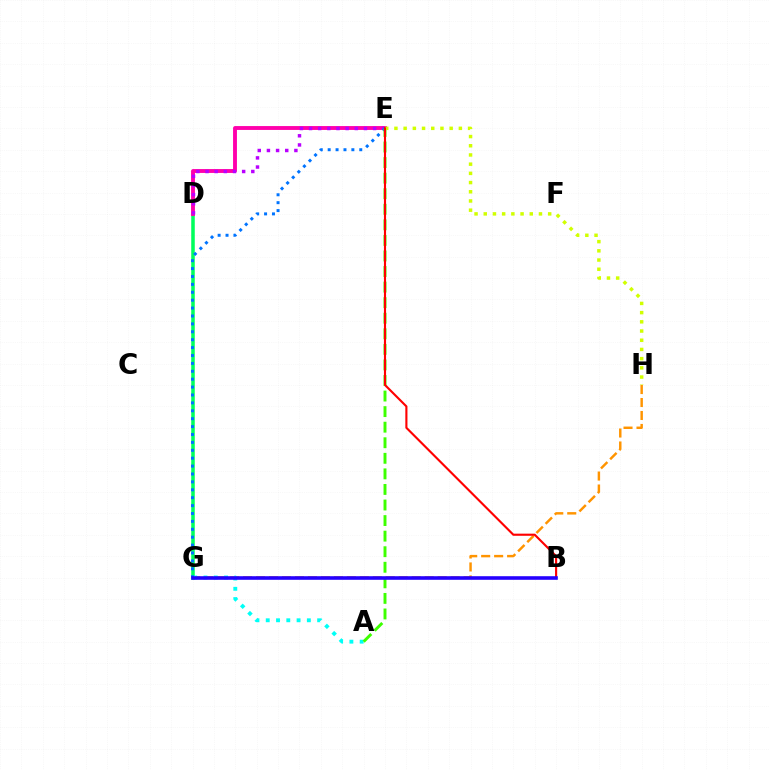{('D', 'G'): [{'color': '#00ff5c', 'line_style': 'solid', 'thickness': 2.55}], ('G', 'H'): [{'color': '#ff9400', 'line_style': 'dashed', 'thickness': 1.76}], ('A', 'G'): [{'color': '#00fff6', 'line_style': 'dotted', 'thickness': 2.79}], ('D', 'E'): [{'color': '#ff00ac', 'line_style': 'solid', 'thickness': 2.79}, {'color': '#b900ff', 'line_style': 'dotted', 'thickness': 2.49}], ('E', 'G'): [{'color': '#0074ff', 'line_style': 'dotted', 'thickness': 2.15}], ('A', 'E'): [{'color': '#3dff00', 'line_style': 'dashed', 'thickness': 2.11}], ('E', 'H'): [{'color': '#d1ff00', 'line_style': 'dotted', 'thickness': 2.5}], ('B', 'E'): [{'color': '#ff0000', 'line_style': 'solid', 'thickness': 1.53}], ('B', 'G'): [{'color': '#2500ff', 'line_style': 'solid', 'thickness': 2.59}]}